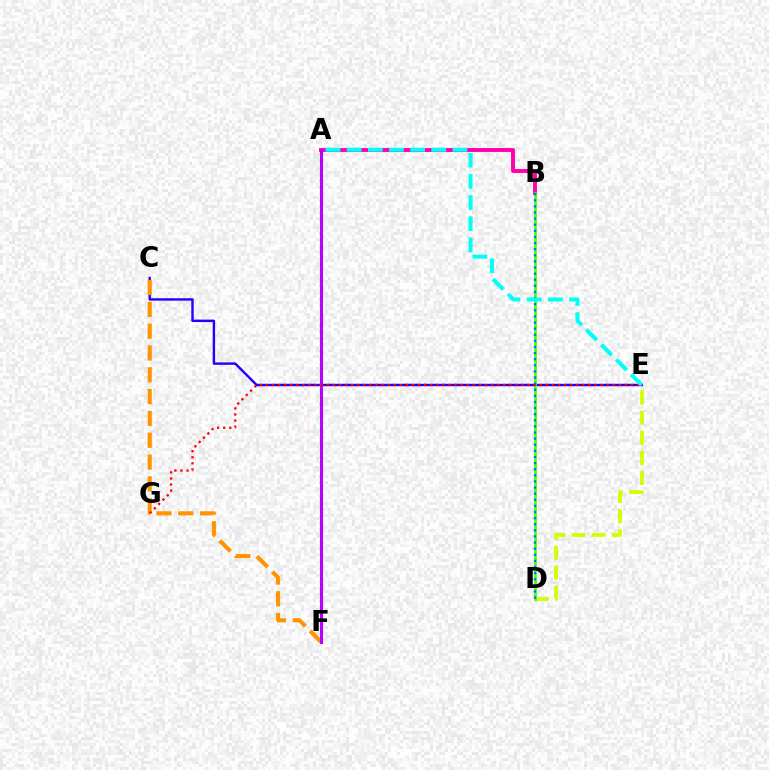{('C', 'E'): [{'color': '#2500ff', 'line_style': 'solid', 'thickness': 1.75}], ('C', 'F'): [{'color': '#ff9400', 'line_style': 'dashed', 'thickness': 2.96}], ('A', 'B'): [{'color': '#ff00ac', 'line_style': 'solid', 'thickness': 2.8}], ('D', 'E'): [{'color': '#d1ff00', 'line_style': 'dashed', 'thickness': 2.73}], ('A', 'F'): [{'color': '#00ff5c', 'line_style': 'dotted', 'thickness': 1.79}, {'color': '#b900ff', 'line_style': 'solid', 'thickness': 2.18}], ('B', 'D'): [{'color': '#3dff00', 'line_style': 'solid', 'thickness': 1.86}, {'color': '#0074ff', 'line_style': 'dotted', 'thickness': 1.66}], ('E', 'G'): [{'color': '#ff0000', 'line_style': 'dotted', 'thickness': 1.65}], ('A', 'E'): [{'color': '#00fff6', 'line_style': 'dashed', 'thickness': 2.87}]}